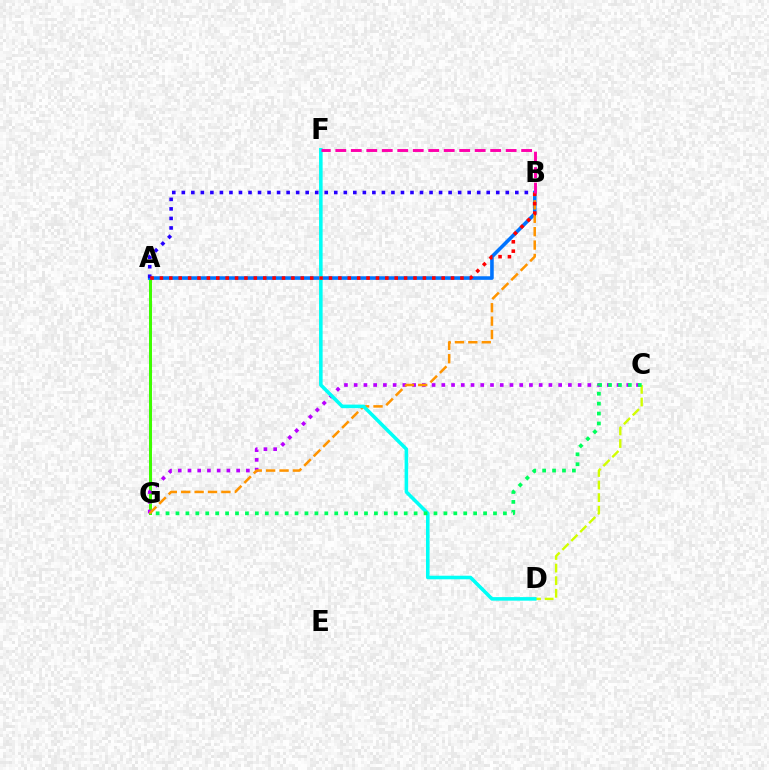{('A', 'G'): [{'color': '#3dff00', 'line_style': 'solid', 'thickness': 2.15}], ('A', 'B'): [{'color': '#0074ff', 'line_style': 'solid', 'thickness': 2.58}, {'color': '#2500ff', 'line_style': 'dotted', 'thickness': 2.59}, {'color': '#ff0000', 'line_style': 'dotted', 'thickness': 2.55}], ('C', 'G'): [{'color': '#b900ff', 'line_style': 'dotted', 'thickness': 2.65}, {'color': '#00ff5c', 'line_style': 'dotted', 'thickness': 2.7}], ('C', 'D'): [{'color': '#d1ff00', 'line_style': 'dashed', 'thickness': 1.71}], ('B', 'G'): [{'color': '#ff9400', 'line_style': 'dashed', 'thickness': 1.82}], ('D', 'F'): [{'color': '#00fff6', 'line_style': 'solid', 'thickness': 2.57}], ('B', 'F'): [{'color': '#ff00ac', 'line_style': 'dashed', 'thickness': 2.1}]}